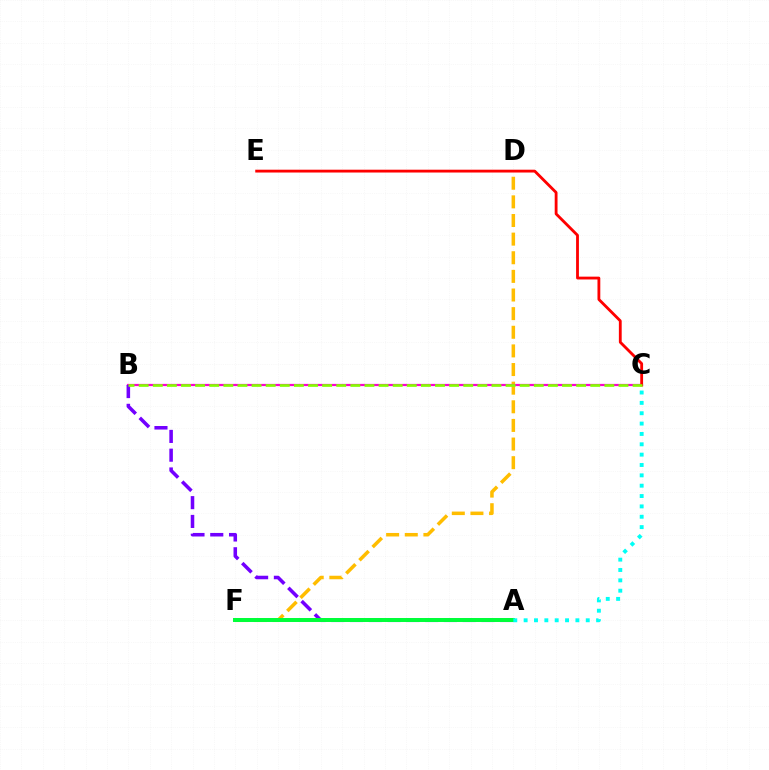{('D', 'F'): [{'color': '#ffbd00', 'line_style': 'dashed', 'thickness': 2.53}], ('B', 'C'): [{'color': '#ff00cf', 'line_style': 'solid', 'thickness': 1.61}, {'color': '#84ff00', 'line_style': 'dashed', 'thickness': 1.92}], ('A', 'F'): [{'color': '#004bff', 'line_style': 'dotted', 'thickness': 1.72}, {'color': '#00ff39', 'line_style': 'solid', 'thickness': 2.86}], ('A', 'B'): [{'color': '#7200ff', 'line_style': 'dashed', 'thickness': 2.55}], ('C', 'E'): [{'color': '#ff0000', 'line_style': 'solid', 'thickness': 2.03}], ('A', 'C'): [{'color': '#00fff6', 'line_style': 'dotted', 'thickness': 2.81}]}